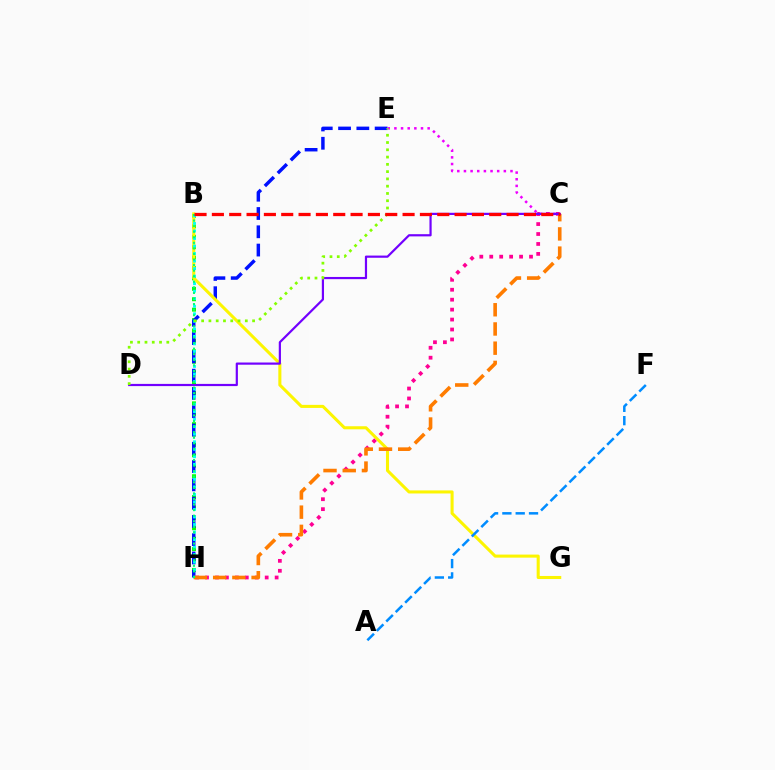{('B', 'H'): [{'color': '#08ff00', 'line_style': 'dotted', 'thickness': 2.83}, {'color': '#00fff6', 'line_style': 'dotted', 'thickness': 2.05}, {'color': '#00ff74', 'line_style': 'dotted', 'thickness': 1.51}], ('E', 'H'): [{'color': '#0010ff', 'line_style': 'dashed', 'thickness': 2.48}], ('B', 'G'): [{'color': '#fcf500', 'line_style': 'solid', 'thickness': 2.2}], ('A', 'F'): [{'color': '#008cff', 'line_style': 'dashed', 'thickness': 1.81}], ('C', 'H'): [{'color': '#ff0094', 'line_style': 'dotted', 'thickness': 2.7}, {'color': '#ff7c00', 'line_style': 'dashed', 'thickness': 2.61}], ('C', 'E'): [{'color': '#ee00ff', 'line_style': 'dotted', 'thickness': 1.81}], ('C', 'D'): [{'color': '#7200ff', 'line_style': 'solid', 'thickness': 1.58}], ('D', 'E'): [{'color': '#84ff00', 'line_style': 'dotted', 'thickness': 1.98}], ('B', 'C'): [{'color': '#ff0000', 'line_style': 'dashed', 'thickness': 2.36}]}